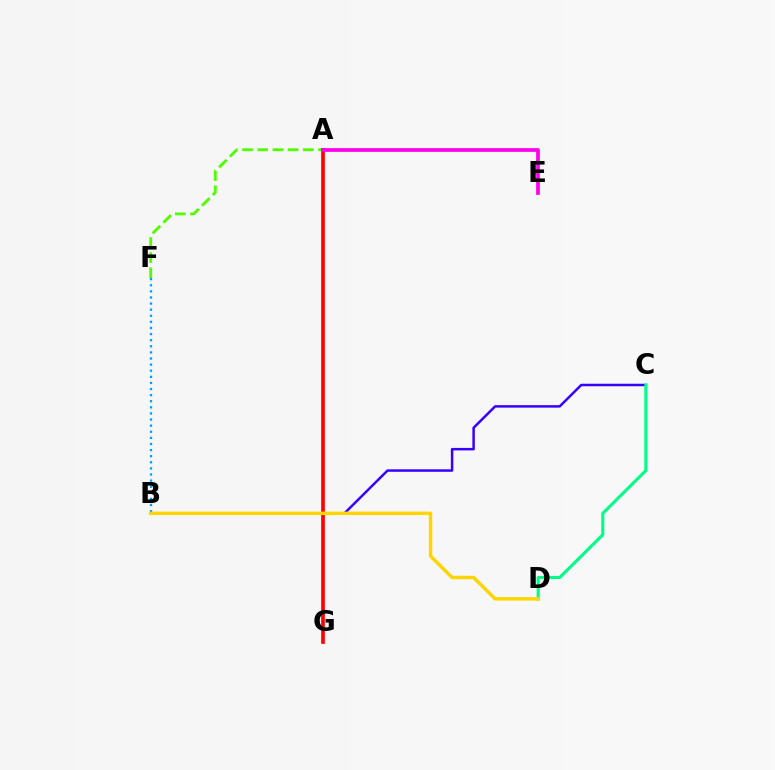{('B', 'C'): [{'color': '#3700ff', 'line_style': 'solid', 'thickness': 1.8}], ('A', 'F'): [{'color': '#4fff00', 'line_style': 'dashed', 'thickness': 2.06}], ('B', 'F'): [{'color': '#009eff', 'line_style': 'dotted', 'thickness': 1.66}], ('C', 'D'): [{'color': '#00ff86', 'line_style': 'solid', 'thickness': 2.23}], ('A', 'G'): [{'color': '#ff0000', 'line_style': 'solid', 'thickness': 2.65}], ('B', 'D'): [{'color': '#ffd500', 'line_style': 'solid', 'thickness': 2.47}], ('A', 'E'): [{'color': '#ff00ed', 'line_style': 'solid', 'thickness': 2.68}]}